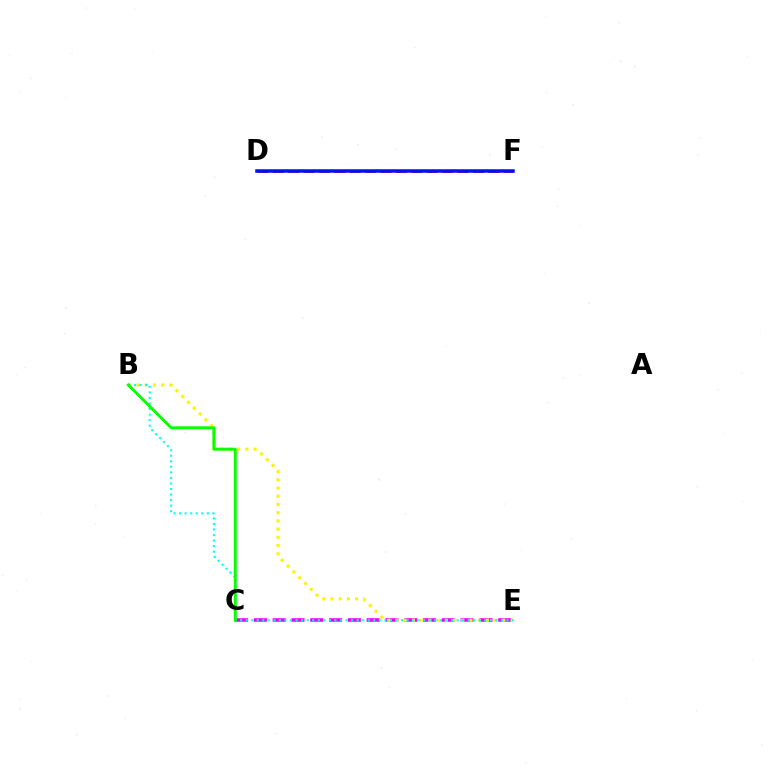{('C', 'E'): [{'color': '#ee00ff', 'line_style': 'dashed', 'thickness': 2.55}], ('D', 'F'): [{'color': '#ff0000', 'line_style': 'dashed', 'thickness': 2.09}, {'color': '#0010ff', 'line_style': 'solid', 'thickness': 2.54}], ('B', 'E'): [{'color': '#fcf500', 'line_style': 'dotted', 'thickness': 2.23}, {'color': '#00fff6', 'line_style': 'dotted', 'thickness': 1.51}], ('B', 'C'): [{'color': '#08ff00', 'line_style': 'solid', 'thickness': 2.13}]}